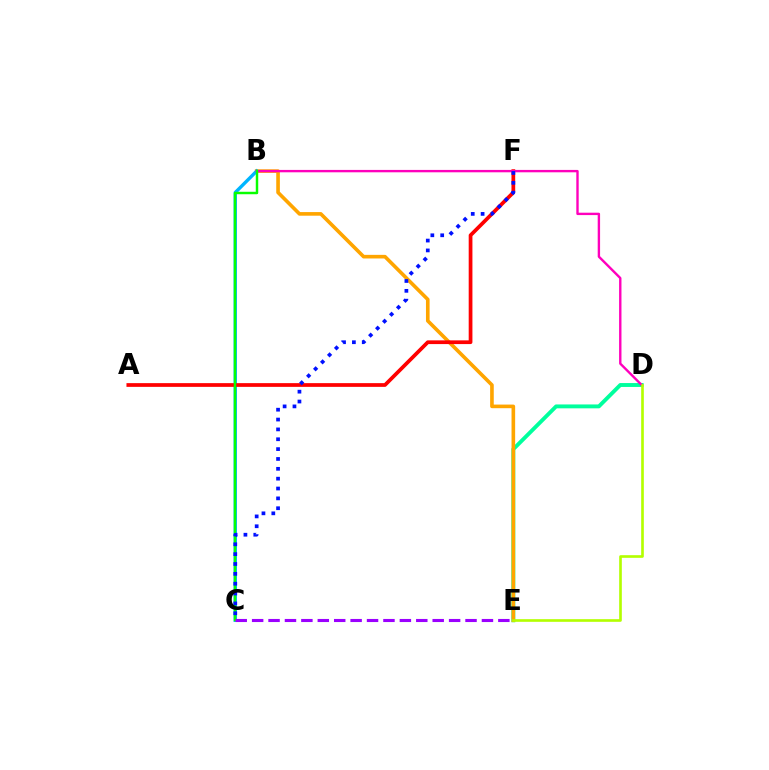{('D', 'E'): [{'color': '#00ff9d', 'line_style': 'solid', 'thickness': 2.8}, {'color': '#b3ff00', 'line_style': 'solid', 'thickness': 1.91}], ('B', 'E'): [{'color': '#ffa500', 'line_style': 'solid', 'thickness': 2.61}], ('B', 'C'): [{'color': '#00b5ff', 'line_style': 'solid', 'thickness': 2.43}, {'color': '#08ff00', 'line_style': 'solid', 'thickness': 1.77}], ('A', 'F'): [{'color': '#ff0000', 'line_style': 'solid', 'thickness': 2.68}], ('B', 'D'): [{'color': '#ff00bd', 'line_style': 'solid', 'thickness': 1.72}], ('C', 'E'): [{'color': '#9b00ff', 'line_style': 'dashed', 'thickness': 2.23}], ('C', 'F'): [{'color': '#0010ff', 'line_style': 'dotted', 'thickness': 2.68}]}